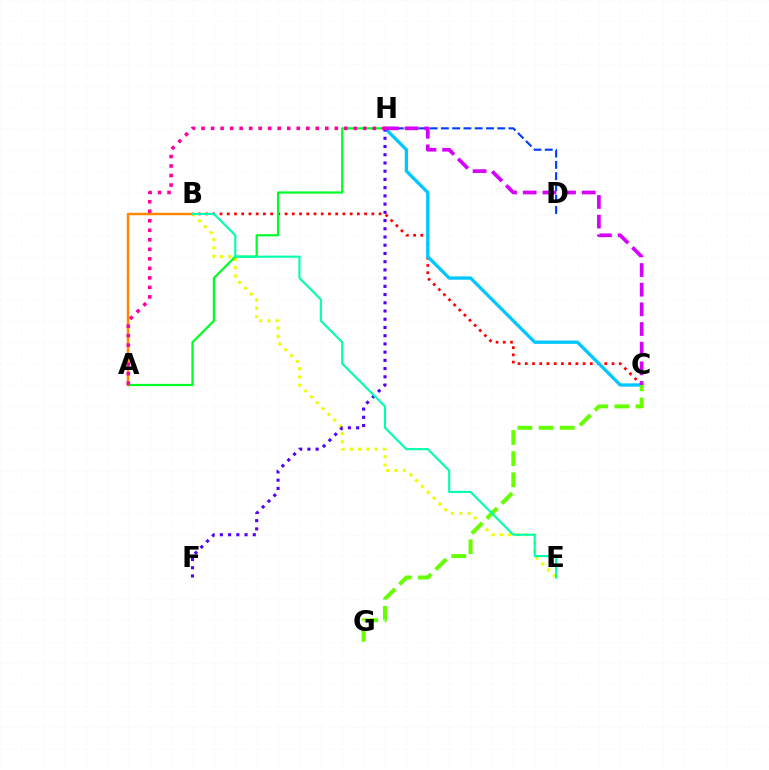{('B', 'C'): [{'color': '#ff0000', 'line_style': 'dotted', 'thickness': 1.96}], ('B', 'E'): [{'color': '#eeff00', 'line_style': 'dotted', 'thickness': 2.24}, {'color': '#00ffaf', 'line_style': 'solid', 'thickness': 1.52}], ('A', 'H'): [{'color': '#00ff27', 'line_style': 'solid', 'thickness': 1.6}, {'color': '#ff00a0', 'line_style': 'dotted', 'thickness': 2.59}], ('C', 'H'): [{'color': '#00c7ff', 'line_style': 'solid', 'thickness': 2.38}, {'color': '#d600ff', 'line_style': 'dashed', 'thickness': 2.67}], ('D', 'H'): [{'color': '#003fff', 'line_style': 'dashed', 'thickness': 1.53}], ('C', 'G'): [{'color': '#66ff00', 'line_style': 'dashed', 'thickness': 2.88}], ('A', 'B'): [{'color': '#ff8800', 'line_style': 'solid', 'thickness': 1.78}], ('F', 'H'): [{'color': '#4f00ff', 'line_style': 'dotted', 'thickness': 2.23}]}